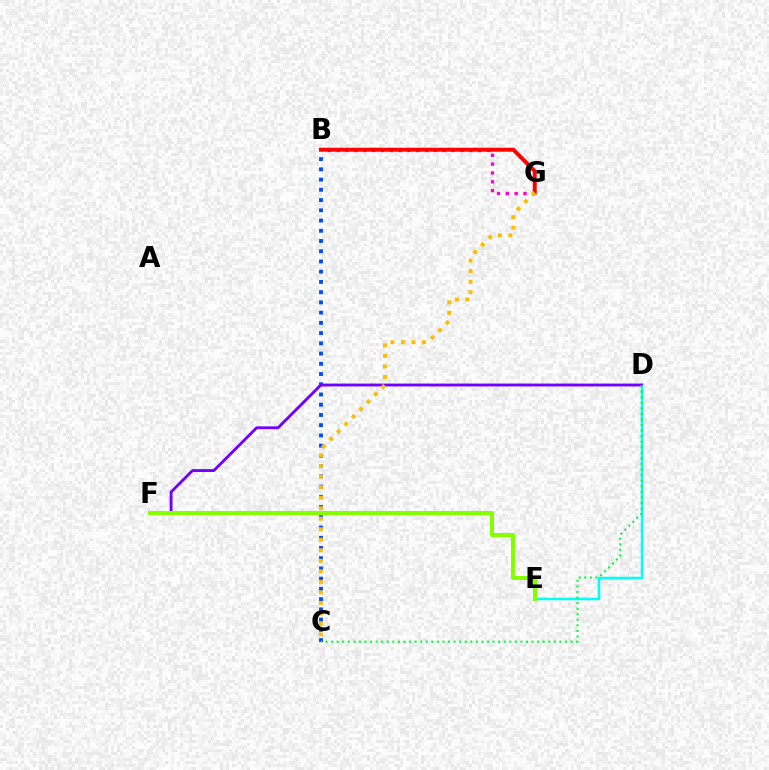{('B', 'G'): [{'color': '#ff00cf', 'line_style': 'dotted', 'thickness': 2.4}, {'color': '#ff0000', 'line_style': 'solid', 'thickness': 2.84}], ('B', 'C'): [{'color': '#004bff', 'line_style': 'dotted', 'thickness': 2.78}], ('D', 'E'): [{'color': '#00fff6', 'line_style': 'solid', 'thickness': 1.79}], ('D', 'F'): [{'color': '#7200ff', 'line_style': 'solid', 'thickness': 2.05}], ('E', 'F'): [{'color': '#84ff00', 'line_style': 'solid', 'thickness': 2.88}], ('C', 'G'): [{'color': '#ffbd00', 'line_style': 'dotted', 'thickness': 2.86}], ('C', 'D'): [{'color': '#00ff39', 'line_style': 'dotted', 'thickness': 1.51}]}